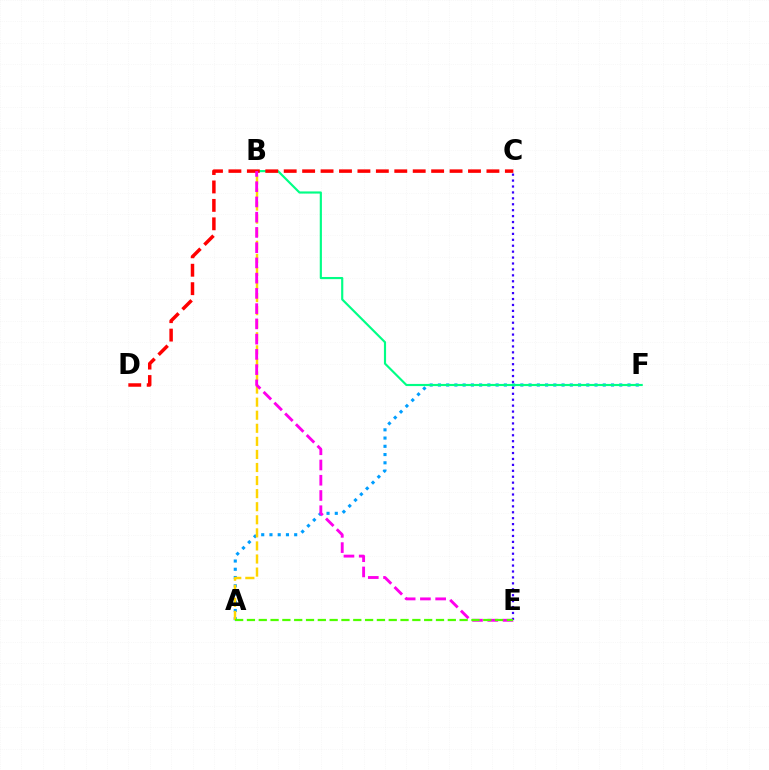{('A', 'F'): [{'color': '#009eff', 'line_style': 'dotted', 'thickness': 2.24}], ('A', 'B'): [{'color': '#ffd500', 'line_style': 'dashed', 'thickness': 1.78}], ('B', 'F'): [{'color': '#00ff86', 'line_style': 'solid', 'thickness': 1.55}], ('C', 'D'): [{'color': '#ff0000', 'line_style': 'dashed', 'thickness': 2.5}], ('C', 'E'): [{'color': '#3700ff', 'line_style': 'dotted', 'thickness': 1.61}], ('B', 'E'): [{'color': '#ff00ed', 'line_style': 'dashed', 'thickness': 2.07}], ('A', 'E'): [{'color': '#4fff00', 'line_style': 'dashed', 'thickness': 1.61}]}